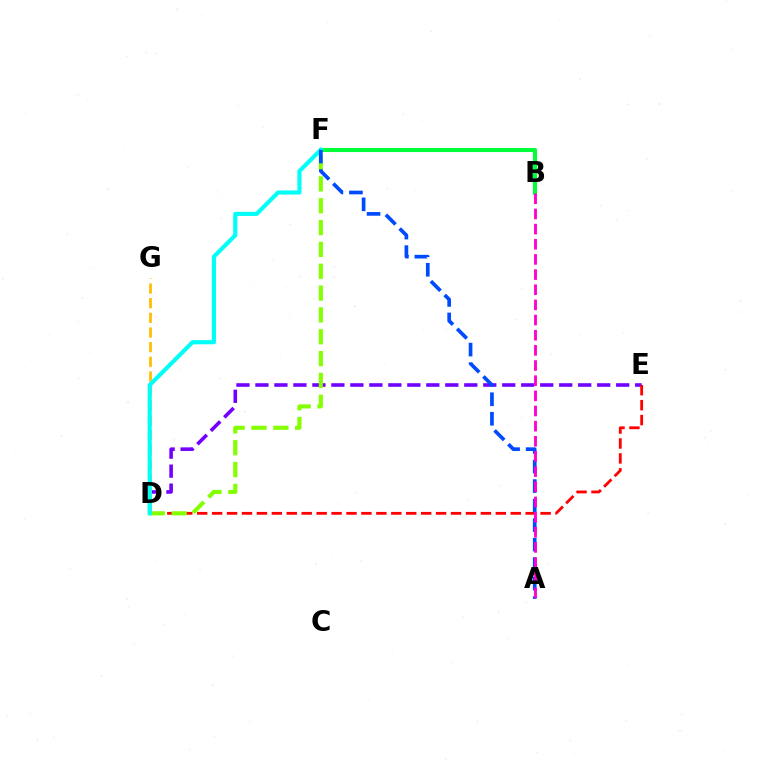{('D', 'E'): [{'color': '#7200ff', 'line_style': 'dashed', 'thickness': 2.58}, {'color': '#ff0000', 'line_style': 'dashed', 'thickness': 2.03}], ('B', 'F'): [{'color': '#00ff39', 'line_style': 'solid', 'thickness': 2.94}], ('D', 'F'): [{'color': '#84ff00', 'line_style': 'dashed', 'thickness': 2.97}, {'color': '#00fff6', 'line_style': 'solid', 'thickness': 2.98}], ('D', 'G'): [{'color': '#ffbd00', 'line_style': 'dashed', 'thickness': 1.99}], ('A', 'F'): [{'color': '#004bff', 'line_style': 'dashed', 'thickness': 2.65}], ('A', 'B'): [{'color': '#ff00cf', 'line_style': 'dashed', 'thickness': 2.06}]}